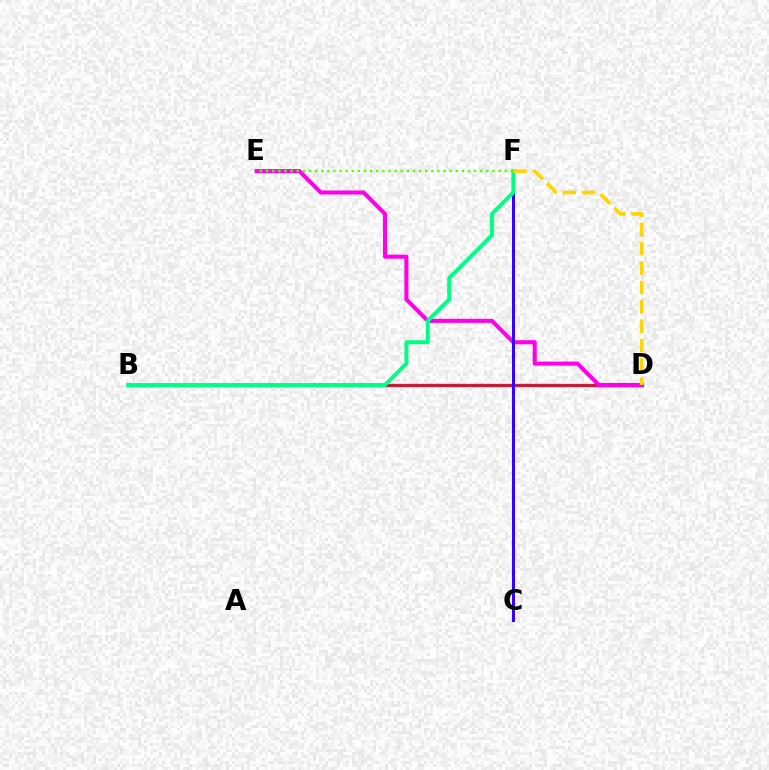{('B', 'D'): [{'color': '#009eff', 'line_style': 'solid', 'thickness': 2.5}, {'color': '#ff0000', 'line_style': 'solid', 'thickness': 1.82}], ('D', 'E'): [{'color': '#ff00ed', 'line_style': 'solid', 'thickness': 2.93}], ('C', 'F'): [{'color': '#3700ff', 'line_style': 'solid', 'thickness': 2.17}], ('B', 'F'): [{'color': '#00ff86', 'line_style': 'solid', 'thickness': 2.85}], ('D', 'F'): [{'color': '#ffd500', 'line_style': 'dashed', 'thickness': 2.63}], ('E', 'F'): [{'color': '#4fff00', 'line_style': 'dotted', 'thickness': 1.66}]}